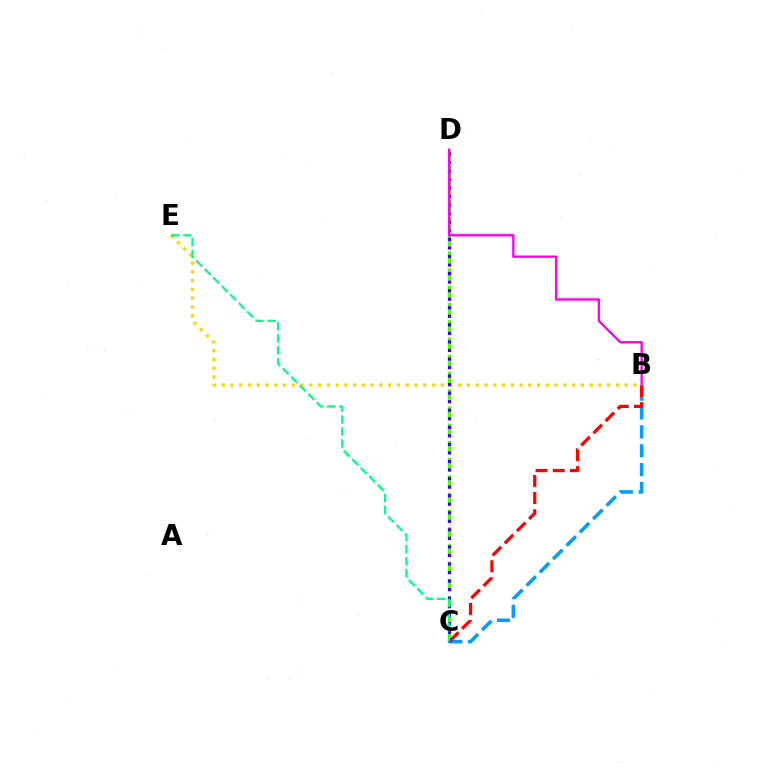{('B', 'C'): [{'color': '#009eff', 'line_style': 'dashed', 'thickness': 2.56}, {'color': '#ff0000', 'line_style': 'dashed', 'thickness': 2.33}], ('C', 'D'): [{'color': '#4fff00', 'line_style': 'dashed', 'thickness': 2.34}, {'color': '#3700ff', 'line_style': 'dotted', 'thickness': 2.32}], ('B', 'E'): [{'color': '#ffd500', 'line_style': 'dotted', 'thickness': 2.38}], ('B', 'D'): [{'color': '#ff00ed', 'line_style': 'solid', 'thickness': 1.7}], ('C', 'E'): [{'color': '#00ff86', 'line_style': 'dashed', 'thickness': 1.63}]}